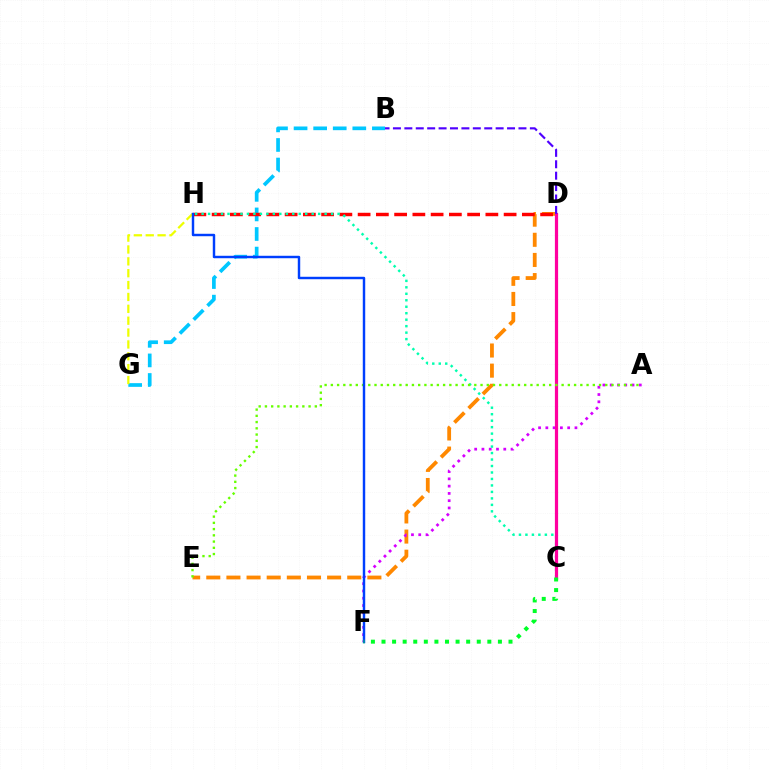{('D', 'E'): [{'color': '#ff8800', 'line_style': 'dashed', 'thickness': 2.74}], ('A', 'F'): [{'color': '#d600ff', 'line_style': 'dotted', 'thickness': 1.98}], ('B', 'G'): [{'color': '#00c7ff', 'line_style': 'dashed', 'thickness': 2.66}], ('D', 'H'): [{'color': '#ff0000', 'line_style': 'dashed', 'thickness': 2.48}], ('C', 'H'): [{'color': '#00ffaf', 'line_style': 'dotted', 'thickness': 1.76}], ('C', 'D'): [{'color': '#ff00a0', 'line_style': 'solid', 'thickness': 2.31}], ('B', 'D'): [{'color': '#4f00ff', 'line_style': 'dashed', 'thickness': 1.55}], ('A', 'E'): [{'color': '#66ff00', 'line_style': 'dotted', 'thickness': 1.69}], ('G', 'H'): [{'color': '#eeff00', 'line_style': 'dashed', 'thickness': 1.61}], ('F', 'H'): [{'color': '#003fff', 'line_style': 'solid', 'thickness': 1.76}], ('C', 'F'): [{'color': '#00ff27', 'line_style': 'dotted', 'thickness': 2.88}]}